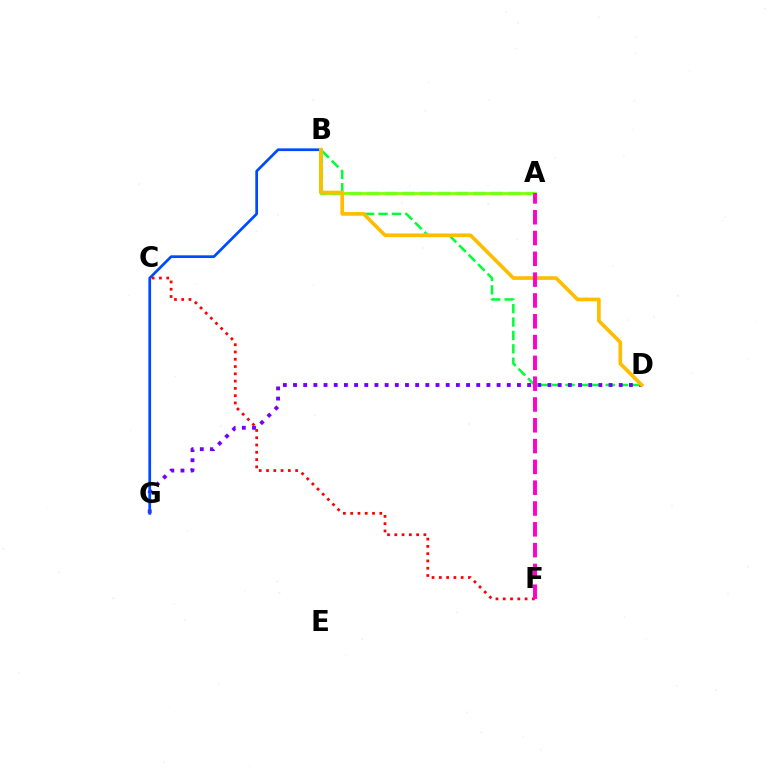{('B', 'D'): [{'color': '#00ff39', 'line_style': 'dashed', 'thickness': 1.82}, {'color': '#ffbd00', 'line_style': 'solid', 'thickness': 2.64}], ('D', 'G'): [{'color': '#7200ff', 'line_style': 'dotted', 'thickness': 2.77}], ('A', 'B'): [{'color': '#00fff6', 'line_style': 'dashed', 'thickness': 2.4}, {'color': '#84ff00', 'line_style': 'solid', 'thickness': 1.98}], ('B', 'G'): [{'color': '#004bff', 'line_style': 'solid', 'thickness': 1.96}], ('C', 'F'): [{'color': '#ff0000', 'line_style': 'dotted', 'thickness': 1.98}], ('A', 'F'): [{'color': '#ff00cf', 'line_style': 'dashed', 'thickness': 2.83}]}